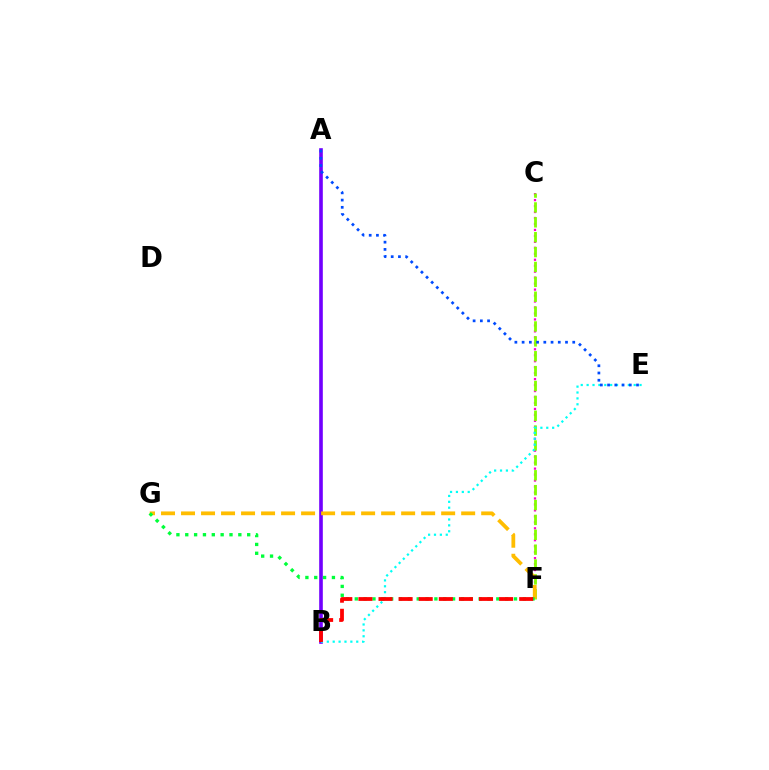{('C', 'F'): [{'color': '#ff00cf', 'line_style': 'dotted', 'thickness': 1.62}, {'color': '#84ff00', 'line_style': 'dashed', 'thickness': 2.02}], ('A', 'B'): [{'color': '#7200ff', 'line_style': 'solid', 'thickness': 2.61}], ('B', 'E'): [{'color': '#00fff6', 'line_style': 'dotted', 'thickness': 1.6}], ('A', 'E'): [{'color': '#004bff', 'line_style': 'dotted', 'thickness': 1.97}], ('F', 'G'): [{'color': '#ffbd00', 'line_style': 'dashed', 'thickness': 2.72}, {'color': '#00ff39', 'line_style': 'dotted', 'thickness': 2.4}], ('B', 'F'): [{'color': '#ff0000', 'line_style': 'dashed', 'thickness': 2.73}]}